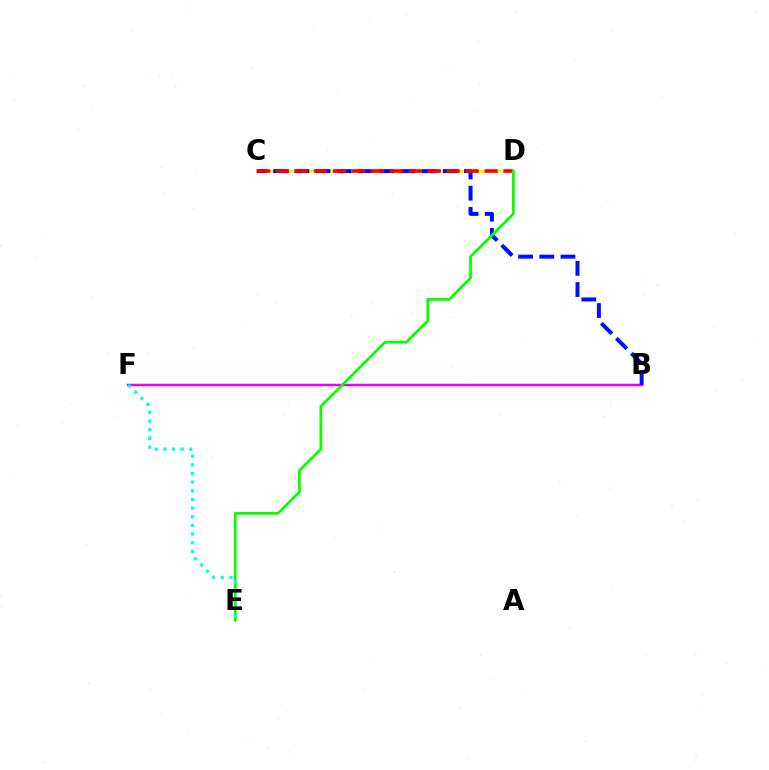{('B', 'F'): [{'color': '#ee00ff', 'line_style': 'solid', 'thickness': 1.79}], ('C', 'D'): [{'color': '#fcf500', 'line_style': 'solid', 'thickness': 1.85}, {'color': '#ff0000', 'line_style': 'dashed', 'thickness': 2.58}], ('B', 'C'): [{'color': '#0010ff', 'line_style': 'dashed', 'thickness': 2.88}], ('D', 'E'): [{'color': '#08ff00', 'line_style': 'solid', 'thickness': 1.97}], ('E', 'F'): [{'color': '#00fff6', 'line_style': 'dotted', 'thickness': 2.35}]}